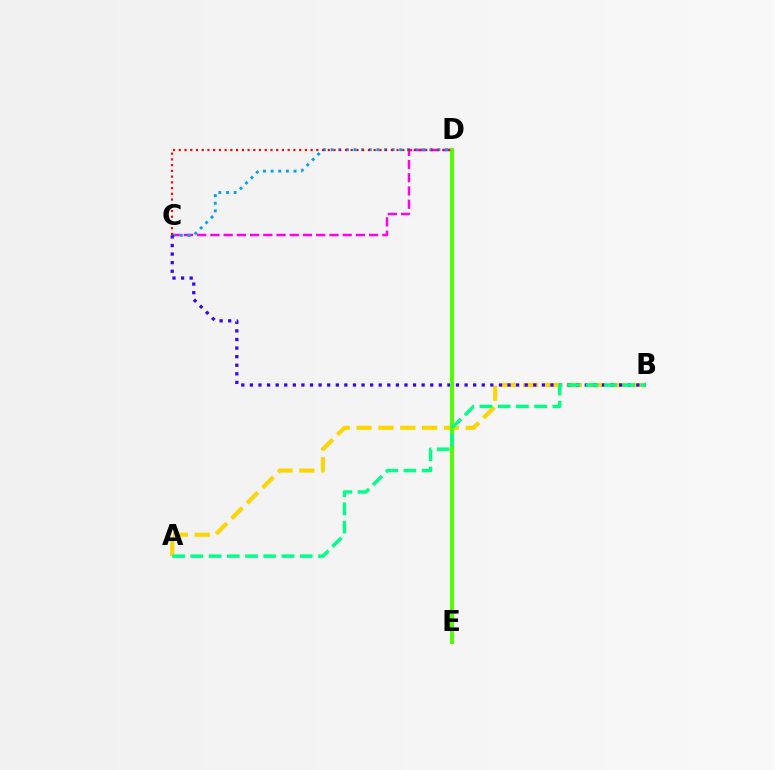{('C', 'D'): [{'color': '#ff00ed', 'line_style': 'dashed', 'thickness': 1.8}, {'color': '#009eff', 'line_style': 'dotted', 'thickness': 2.08}, {'color': '#ff0000', 'line_style': 'dotted', 'thickness': 1.56}], ('A', 'B'): [{'color': '#ffd500', 'line_style': 'dashed', 'thickness': 2.97}, {'color': '#00ff86', 'line_style': 'dashed', 'thickness': 2.48}], ('B', 'C'): [{'color': '#3700ff', 'line_style': 'dotted', 'thickness': 2.33}], ('D', 'E'): [{'color': '#4fff00', 'line_style': 'solid', 'thickness': 2.83}]}